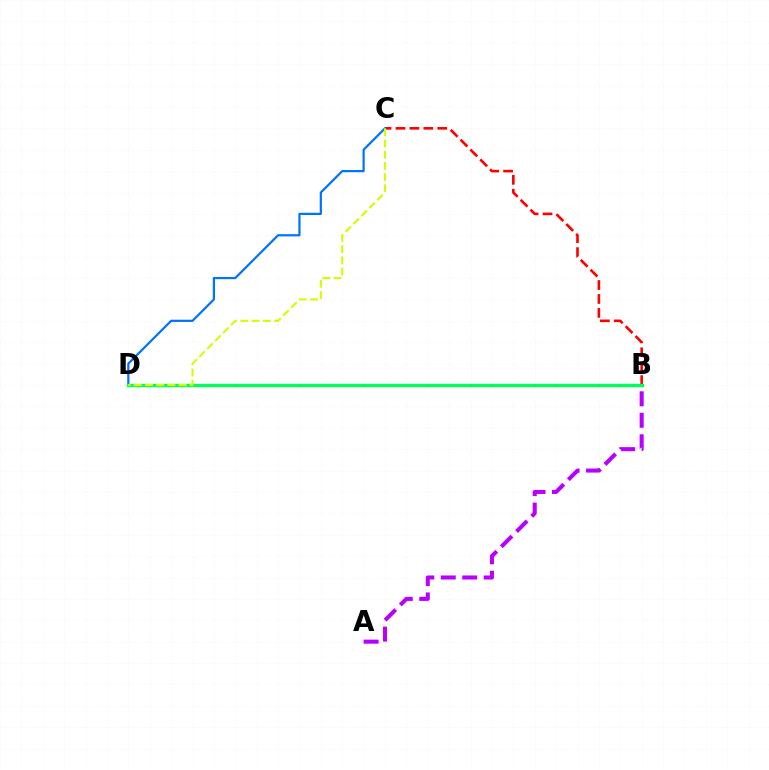{('B', 'C'): [{'color': '#ff0000', 'line_style': 'dashed', 'thickness': 1.89}], ('C', 'D'): [{'color': '#0074ff', 'line_style': 'solid', 'thickness': 1.6}, {'color': '#d1ff00', 'line_style': 'dashed', 'thickness': 1.52}], ('B', 'D'): [{'color': '#00ff5c', 'line_style': 'solid', 'thickness': 2.42}], ('A', 'B'): [{'color': '#b900ff', 'line_style': 'dashed', 'thickness': 2.92}]}